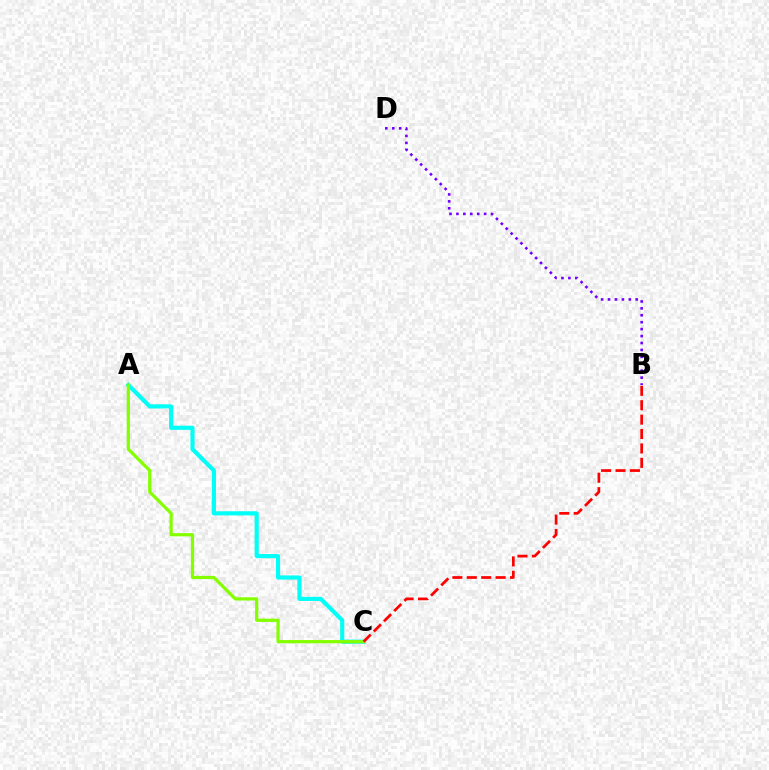{('A', 'C'): [{'color': '#00fff6', 'line_style': 'solid', 'thickness': 2.98}, {'color': '#84ff00', 'line_style': 'solid', 'thickness': 2.32}], ('B', 'D'): [{'color': '#7200ff', 'line_style': 'dotted', 'thickness': 1.88}], ('B', 'C'): [{'color': '#ff0000', 'line_style': 'dashed', 'thickness': 1.96}]}